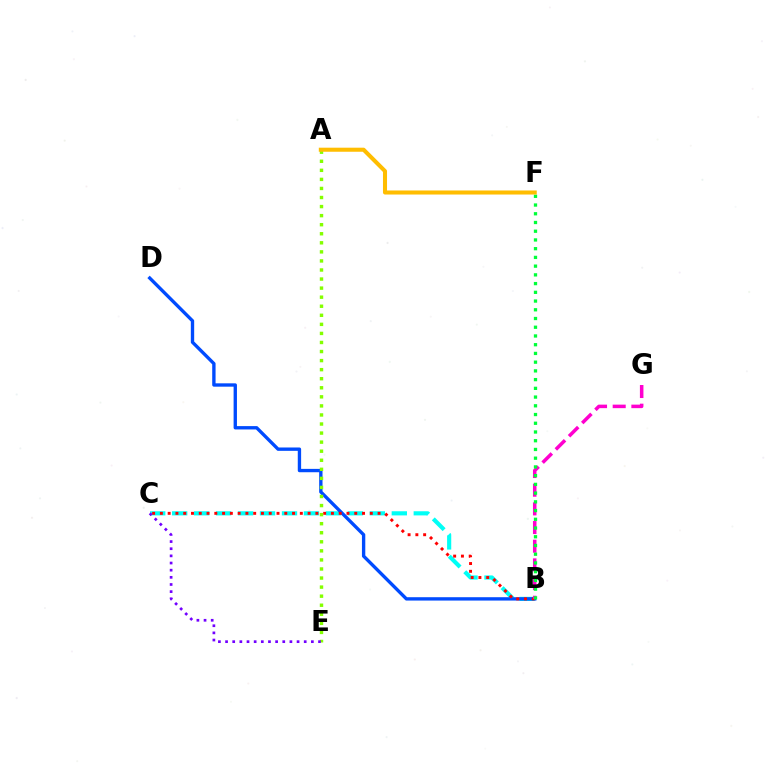{('B', 'C'): [{'color': '#00fff6', 'line_style': 'dashed', 'thickness': 2.98}, {'color': '#ff0000', 'line_style': 'dotted', 'thickness': 2.11}], ('B', 'D'): [{'color': '#004bff', 'line_style': 'solid', 'thickness': 2.41}], ('B', 'G'): [{'color': '#ff00cf', 'line_style': 'dashed', 'thickness': 2.54}], ('A', 'E'): [{'color': '#84ff00', 'line_style': 'dotted', 'thickness': 2.46}], ('B', 'F'): [{'color': '#00ff39', 'line_style': 'dotted', 'thickness': 2.37}], ('A', 'F'): [{'color': '#ffbd00', 'line_style': 'solid', 'thickness': 2.92}], ('C', 'E'): [{'color': '#7200ff', 'line_style': 'dotted', 'thickness': 1.94}]}